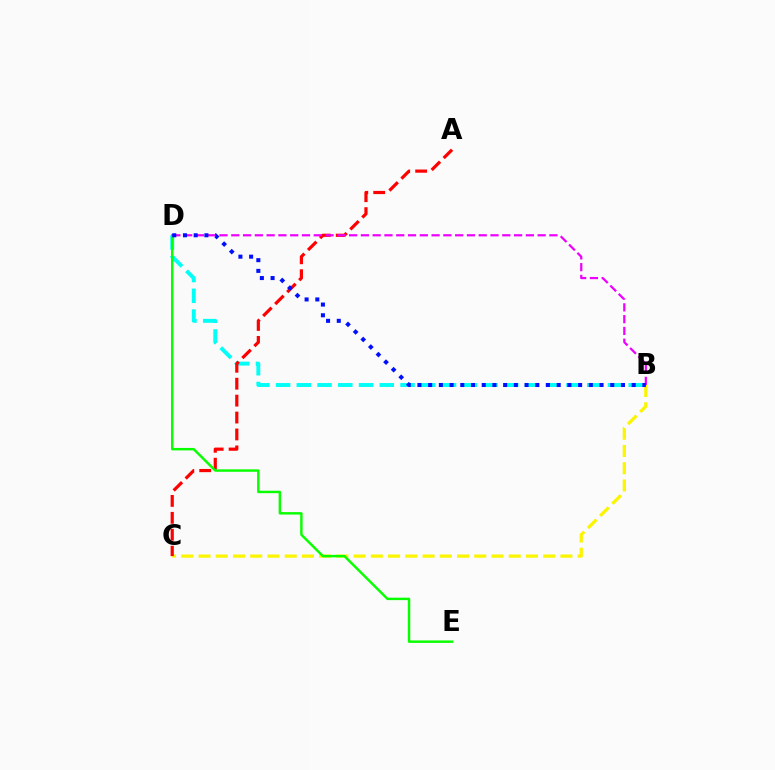{('B', 'D'): [{'color': '#00fff6', 'line_style': 'dashed', 'thickness': 2.82}, {'color': '#ee00ff', 'line_style': 'dashed', 'thickness': 1.6}, {'color': '#0010ff', 'line_style': 'dotted', 'thickness': 2.91}], ('B', 'C'): [{'color': '#fcf500', 'line_style': 'dashed', 'thickness': 2.34}], ('A', 'C'): [{'color': '#ff0000', 'line_style': 'dashed', 'thickness': 2.3}], ('D', 'E'): [{'color': '#08ff00', 'line_style': 'solid', 'thickness': 1.76}]}